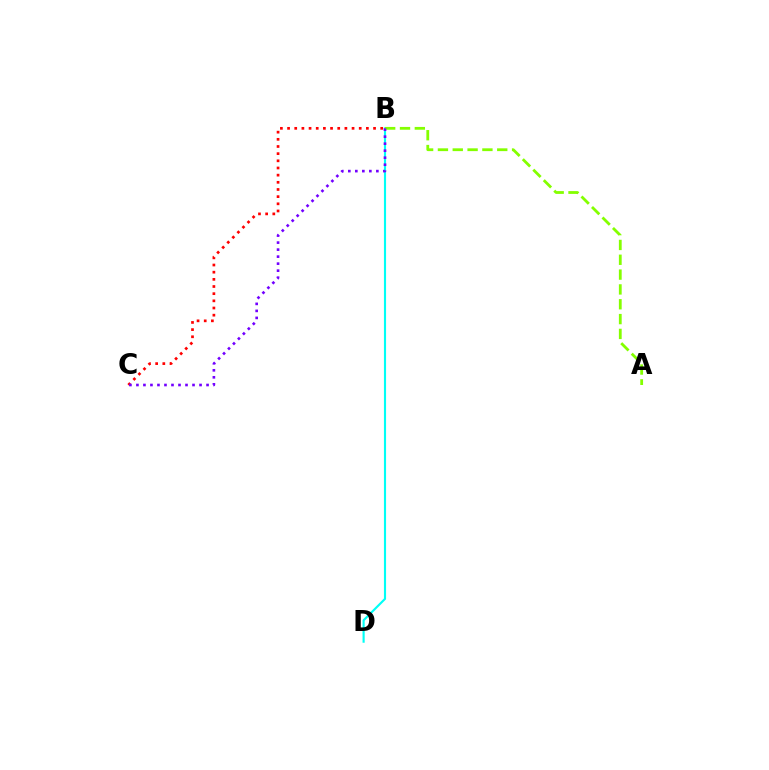{('B', 'D'): [{'color': '#00fff6', 'line_style': 'solid', 'thickness': 1.54}], ('B', 'C'): [{'color': '#ff0000', 'line_style': 'dotted', 'thickness': 1.95}, {'color': '#7200ff', 'line_style': 'dotted', 'thickness': 1.91}], ('A', 'B'): [{'color': '#84ff00', 'line_style': 'dashed', 'thickness': 2.01}]}